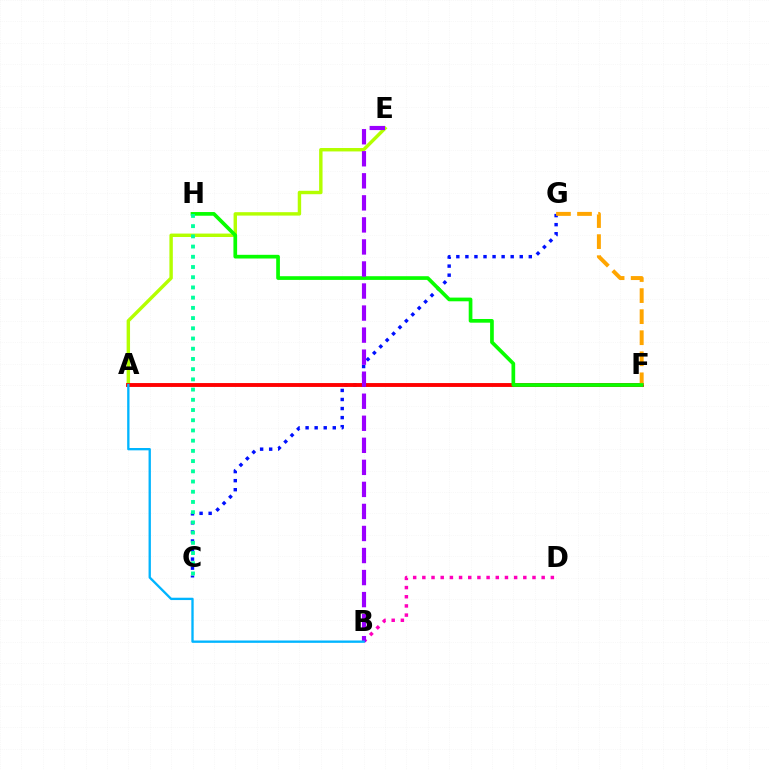{('B', 'D'): [{'color': '#ff00bd', 'line_style': 'dotted', 'thickness': 2.49}], ('A', 'E'): [{'color': '#b3ff00', 'line_style': 'solid', 'thickness': 2.46}], ('C', 'G'): [{'color': '#0010ff', 'line_style': 'dotted', 'thickness': 2.46}], ('A', 'F'): [{'color': '#ff0000', 'line_style': 'solid', 'thickness': 2.79}], ('F', 'G'): [{'color': '#ffa500', 'line_style': 'dashed', 'thickness': 2.86}], ('F', 'H'): [{'color': '#08ff00', 'line_style': 'solid', 'thickness': 2.66}], ('C', 'H'): [{'color': '#00ff9d', 'line_style': 'dotted', 'thickness': 2.78}], ('B', 'E'): [{'color': '#9b00ff', 'line_style': 'dashed', 'thickness': 2.99}], ('A', 'B'): [{'color': '#00b5ff', 'line_style': 'solid', 'thickness': 1.68}]}